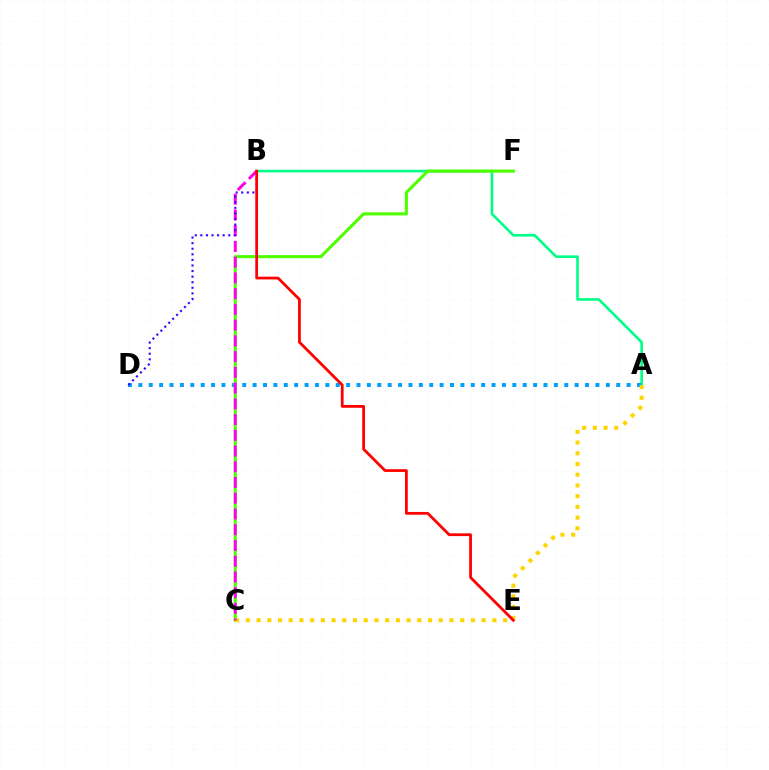{('A', 'B'): [{'color': '#00ff86', 'line_style': 'solid', 'thickness': 1.89}], ('A', 'D'): [{'color': '#009eff', 'line_style': 'dotted', 'thickness': 2.82}], ('C', 'F'): [{'color': '#4fff00', 'line_style': 'solid', 'thickness': 2.22}], ('A', 'C'): [{'color': '#ffd500', 'line_style': 'dotted', 'thickness': 2.91}], ('B', 'C'): [{'color': '#ff00ed', 'line_style': 'dashed', 'thickness': 2.14}], ('B', 'D'): [{'color': '#3700ff', 'line_style': 'dotted', 'thickness': 1.52}], ('B', 'E'): [{'color': '#ff0000', 'line_style': 'solid', 'thickness': 1.99}]}